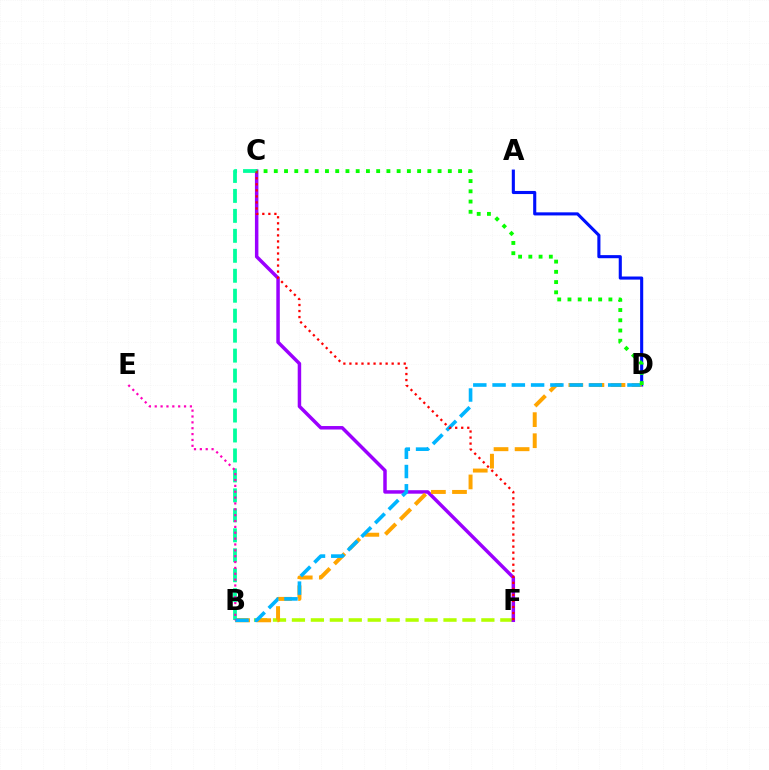{('B', 'F'): [{'color': '#b3ff00', 'line_style': 'dashed', 'thickness': 2.57}], ('A', 'D'): [{'color': '#0010ff', 'line_style': 'solid', 'thickness': 2.23}], ('C', 'F'): [{'color': '#9b00ff', 'line_style': 'solid', 'thickness': 2.51}, {'color': '#ff0000', 'line_style': 'dotted', 'thickness': 1.64}], ('B', 'D'): [{'color': '#ffa500', 'line_style': 'dashed', 'thickness': 2.86}, {'color': '#00b5ff', 'line_style': 'dashed', 'thickness': 2.62}], ('B', 'C'): [{'color': '#00ff9d', 'line_style': 'dashed', 'thickness': 2.71}], ('B', 'E'): [{'color': '#ff00bd', 'line_style': 'dotted', 'thickness': 1.59}], ('C', 'D'): [{'color': '#08ff00', 'line_style': 'dotted', 'thickness': 2.78}]}